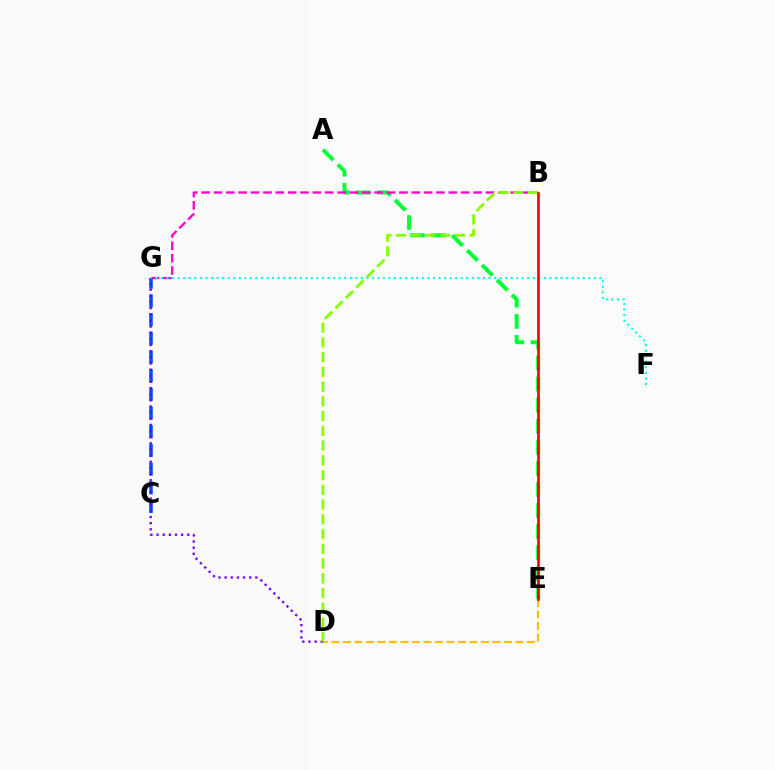{('A', 'E'): [{'color': '#00ff39', 'line_style': 'dashed', 'thickness': 2.86}], ('D', 'E'): [{'color': '#ffbd00', 'line_style': 'dashed', 'thickness': 1.56}], ('C', 'G'): [{'color': '#004bff', 'line_style': 'dashed', 'thickness': 2.54}], ('B', 'G'): [{'color': '#ff00cf', 'line_style': 'dashed', 'thickness': 1.68}], ('F', 'G'): [{'color': '#00fff6', 'line_style': 'dotted', 'thickness': 1.51}], ('D', 'G'): [{'color': '#7200ff', 'line_style': 'dotted', 'thickness': 1.67}], ('B', 'D'): [{'color': '#84ff00', 'line_style': 'dashed', 'thickness': 2.0}], ('B', 'E'): [{'color': '#ff0000', 'line_style': 'solid', 'thickness': 1.92}]}